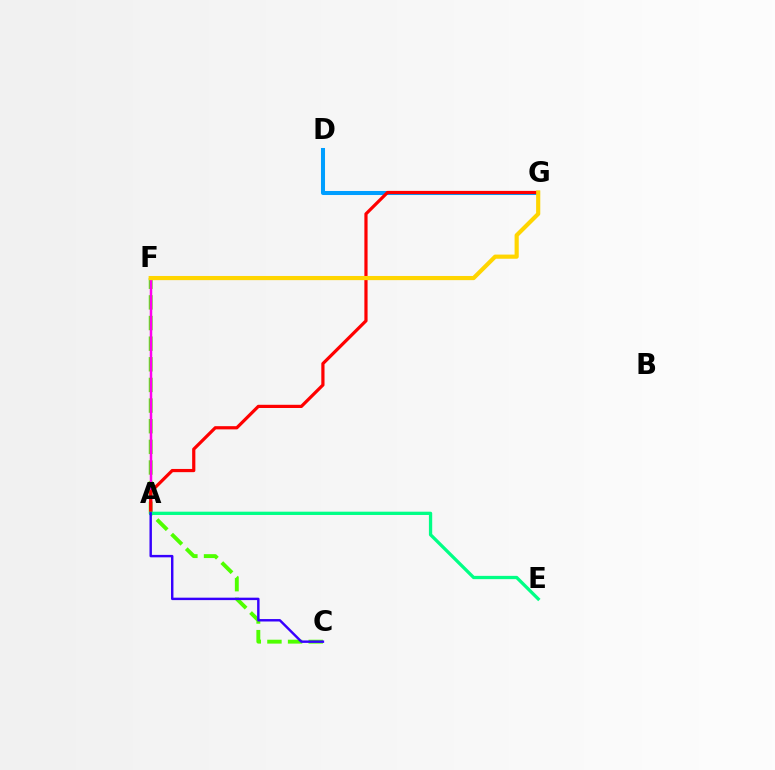{('C', 'F'): [{'color': '#4fff00', 'line_style': 'dashed', 'thickness': 2.8}], ('D', 'G'): [{'color': '#009eff', 'line_style': 'solid', 'thickness': 2.91}], ('A', 'F'): [{'color': '#ff00ed', 'line_style': 'solid', 'thickness': 1.79}], ('A', 'G'): [{'color': '#ff0000', 'line_style': 'solid', 'thickness': 2.31}], ('A', 'E'): [{'color': '#00ff86', 'line_style': 'solid', 'thickness': 2.37}], ('F', 'G'): [{'color': '#ffd500', 'line_style': 'solid', 'thickness': 3.0}], ('A', 'C'): [{'color': '#3700ff', 'line_style': 'solid', 'thickness': 1.75}]}